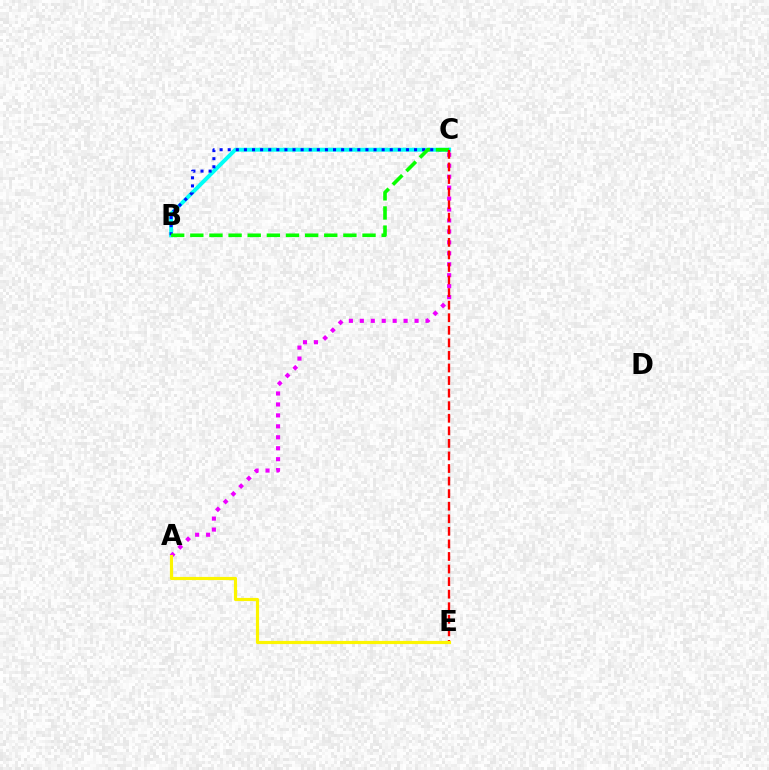{('B', 'C'): [{'color': '#00fff6', 'line_style': 'solid', 'thickness': 2.83}, {'color': '#0010ff', 'line_style': 'dotted', 'thickness': 2.2}, {'color': '#08ff00', 'line_style': 'dashed', 'thickness': 2.6}], ('A', 'C'): [{'color': '#ee00ff', 'line_style': 'dotted', 'thickness': 2.97}], ('C', 'E'): [{'color': '#ff0000', 'line_style': 'dashed', 'thickness': 1.71}], ('A', 'E'): [{'color': '#fcf500', 'line_style': 'solid', 'thickness': 2.28}]}